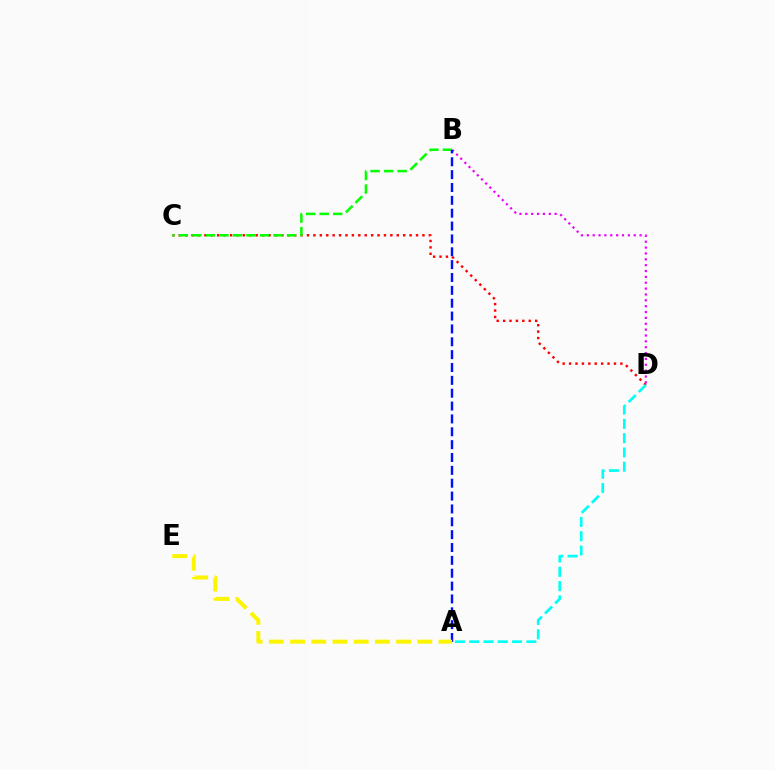{('C', 'D'): [{'color': '#ff0000', 'line_style': 'dotted', 'thickness': 1.74}], ('B', 'C'): [{'color': '#08ff00', 'line_style': 'dashed', 'thickness': 1.84}], ('B', 'D'): [{'color': '#ee00ff', 'line_style': 'dotted', 'thickness': 1.59}], ('A', 'B'): [{'color': '#0010ff', 'line_style': 'dashed', 'thickness': 1.75}], ('A', 'D'): [{'color': '#00fff6', 'line_style': 'dashed', 'thickness': 1.94}], ('A', 'E'): [{'color': '#fcf500', 'line_style': 'dashed', 'thickness': 2.88}]}